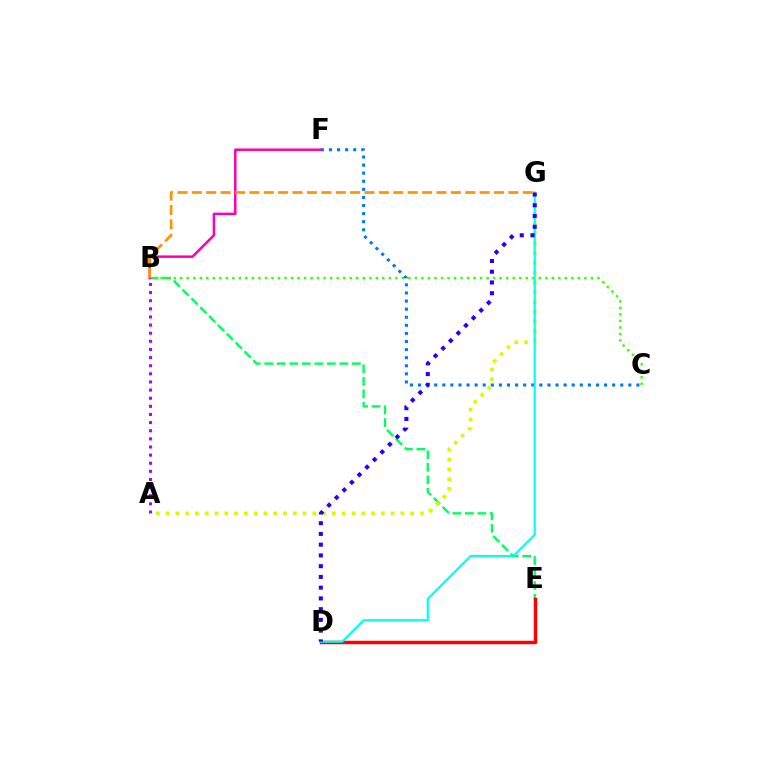{('B', 'E'): [{'color': '#00ff5c', 'line_style': 'dashed', 'thickness': 1.7}], ('B', 'C'): [{'color': '#3dff00', 'line_style': 'dotted', 'thickness': 1.77}], ('C', 'F'): [{'color': '#0074ff', 'line_style': 'dotted', 'thickness': 2.2}], ('D', 'E'): [{'color': '#ff0000', 'line_style': 'solid', 'thickness': 2.48}], ('A', 'G'): [{'color': '#d1ff00', 'line_style': 'dotted', 'thickness': 2.66}], ('D', 'G'): [{'color': '#00fff6', 'line_style': 'solid', 'thickness': 1.59}, {'color': '#2500ff', 'line_style': 'dotted', 'thickness': 2.92}], ('B', 'F'): [{'color': '#ff00ac', 'line_style': 'solid', 'thickness': 1.81}], ('B', 'G'): [{'color': '#ff9400', 'line_style': 'dashed', 'thickness': 1.95}], ('A', 'B'): [{'color': '#b900ff', 'line_style': 'dotted', 'thickness': 2.21}]}